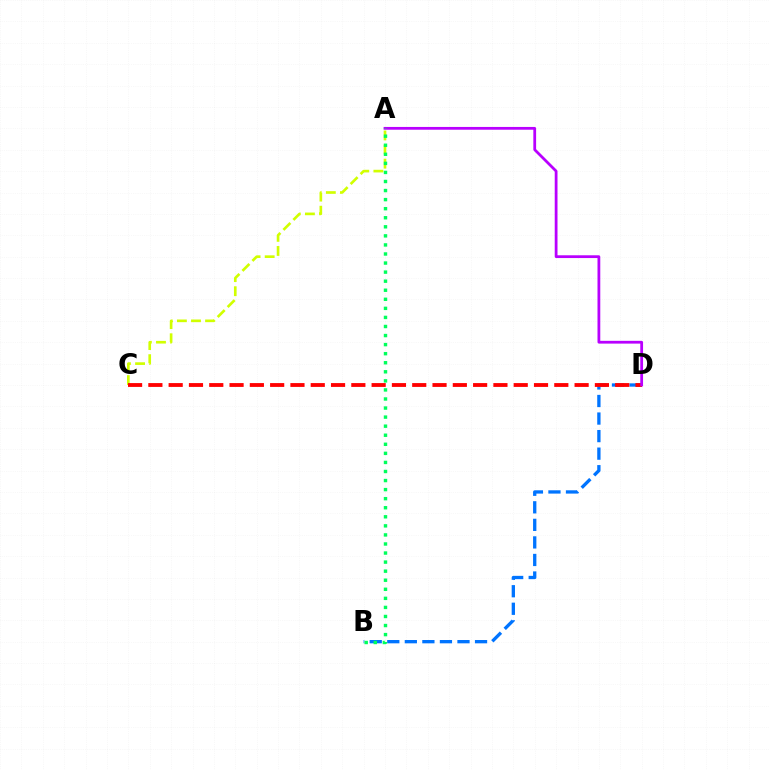{('A', 'C'): [{'color': '#d1ff00', 'line_style': 'dashed', 'thickness': 1.92}], ('B', 'D'): [{'color': '#0074ff', 'line_style': 'dashed', 'thickness': 2.38}], ('C', 'D'): [{'color': '#ff0000', 'line_style': 'dashed', 'thickness': 2.76}], ('A', 'D'): [{'color': '#b900ff', 'line_style': 'solid', 'thickness': 2.0}], ('A', 'B'): [{'color': '#00ff5c', 'line_style': 'dotted', 'thickness': 2.46}]}